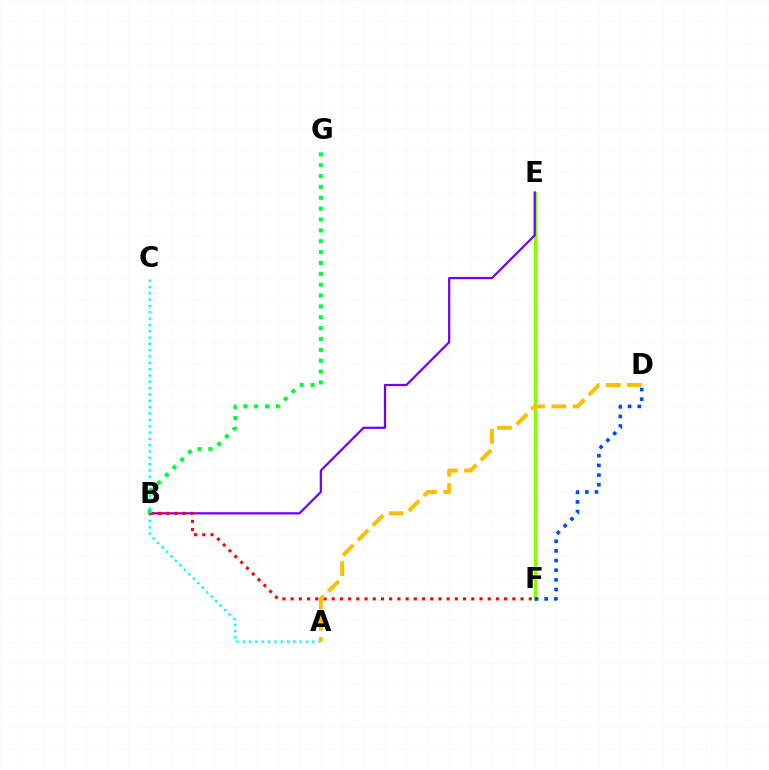{('E', 'F'): [{'color': '#ff00cf', 'line_style': 'dashed', 'thickness': 1.93}, {'color': '#84ff00', 'line_style': 'solid', 'thickness': 2.43}], ('A', 'C'): [{'color': '#00fff6', 'line_style': 'dotted', 'thickness': 1.72}], ('D', 'F'): [{'color': '#004bff', 'line_style': 'dotted', 'thickness': 2.62}], ('B', 'E'): [{'color': '#7200ff', 'line_style': 'solid', 'thickness': 1.61}], ('B', 'F'): [{'color': '#ff0000', 'line_style': 'dotted', 'thickness': 2.23}], ('B', 'G'): [{'color': '#00ff39', 'line_style': 'dotted', 'thickness': 2.95}], ('A', 'D'): [{'color': '#ffbd00', 'line_style': 'dashed', 'thickness': 2.86}]}